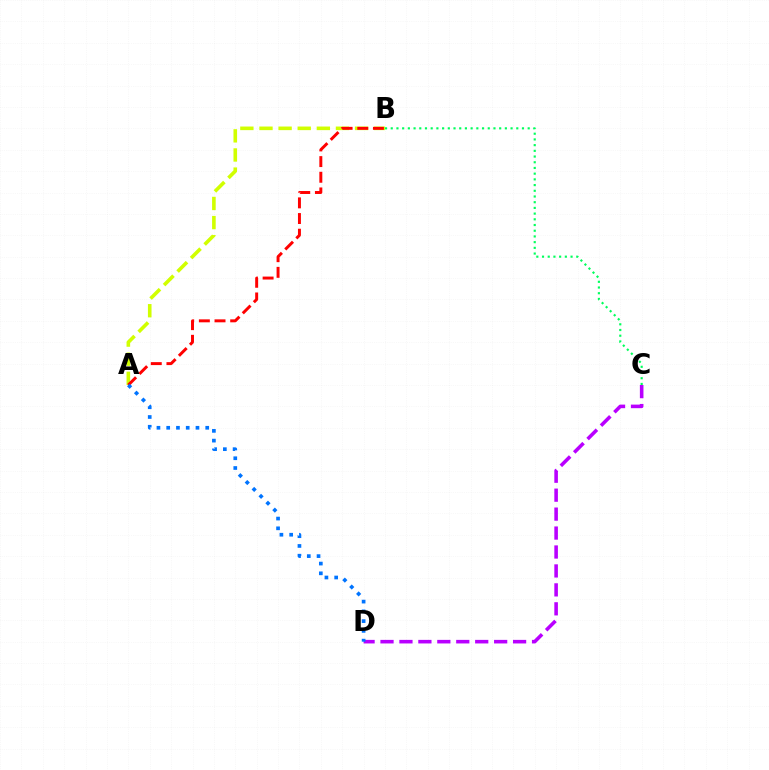{('A', 'B'): [{'color': '#d1ff00', 'line_style': 'dashed', 'thickness': 2.6}, {'color': '#ff0000', 'line_style': 'dashed', 'thickness': 2.13}], ('B', 'C'): [{'color': '#00ff5c', 'line_style': 'dotted', 'thickness': 1.55}], ('C', 'D'): [{'color': '#b900ff', 'line_style': 'dashed', 'thickness': 2.57}], ('A', 'D'): [{'color': '#0074ff', 'line_style': 'dotted', 'thickness': 2.65}]}